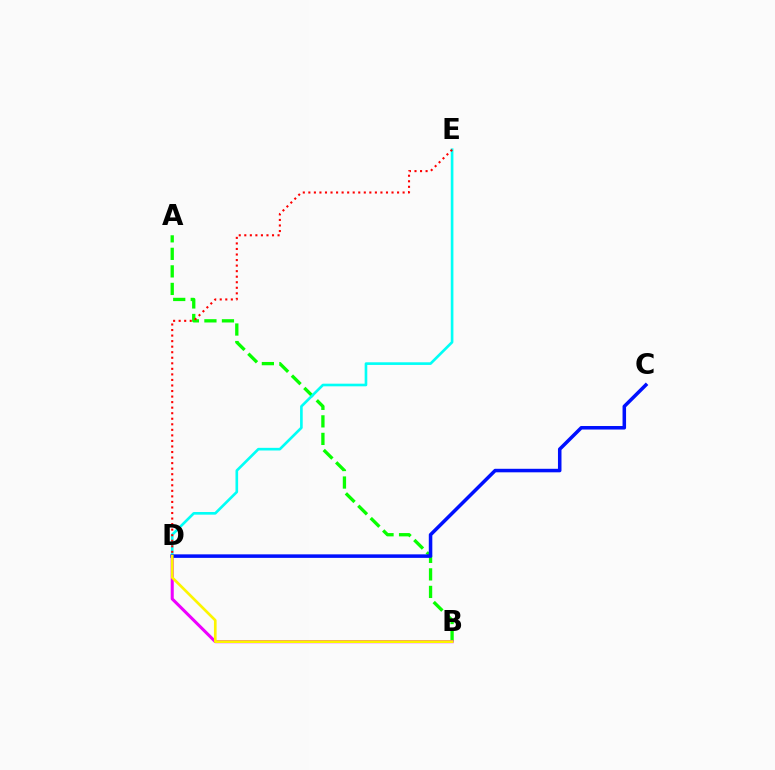{('A', 'B'): [{'color': '#08ff00', 'line_style': 'dashed', 'thickness': 2.38}], ('B', 'D'): [{'color': '#ee00ff', 'line_style': 'solid', 'thickness': 2.2}, {'color': '#fcf500', 'line_style': 'solid', 'thickness': 1.92}], ('D', 'E'): [{'color': '#00fff6', 'line_style': 'solid', 'thickness': 1.9}, {'color': '#ff0000', 'line_style': 'dotted', 'thickness': 1.51}], ('C', 'D'): [{'color': '#0010ff', 'line_style': 'solid', 'thickness': 2.54}]}